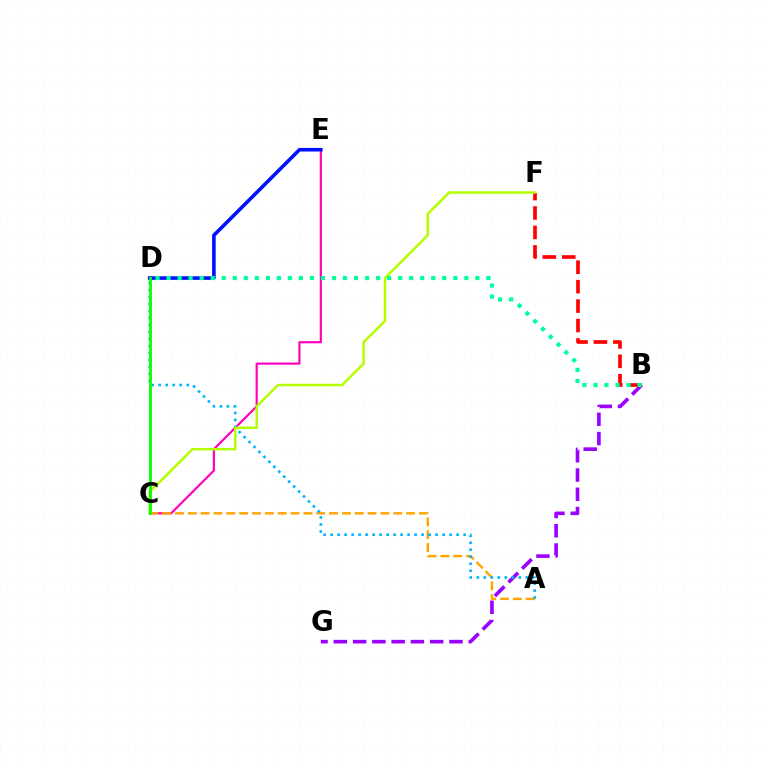{('C', 'E'): [{'color': '#ff00bd', 'line_style': 'solid', 'thickness': 1.56}], ('B', 'G'): [{'color': '#9b00ff', 'line_style': 'dashed', 'thickness': 2.62}], ('A', 'C'): [{'color': '#ffa500', 'line_style': 'dashed', 'thickness': 1.74}], ('A', 'D'): [{'color': '#00b5ff', 'line_style': 'dotted', 'thickness': 1.9}], ('B', 'F'): [{'color': '#ff0000', 'line_style': 'dashed', 'thickness': 2.64}], ('C', 'F'): [{'color': '#b3ff00', 'line_style': 'solid', 'thickness': 1.8}], ('D', 'E'): [{'color': '#0010ff', 'line_style': 'solid', 'thickness': 2.59}], ('B', 'D'): [{'color': '#00ff9d', 'line_style': 'dotted', 'thickness': 3.0}], ('C', 'D'): [{'color': '#08ff00', 'line_style': 'solid', 'thickness': 2.05}]}